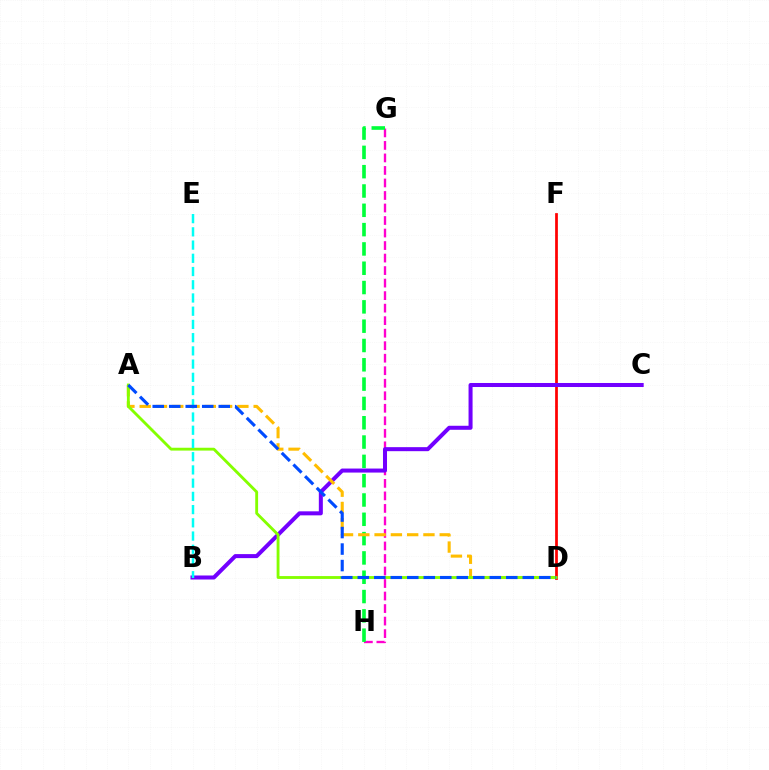{('G', 'H'): [{'color': '#ff00cf', 'line_style': 'dashed', 'thickness': 1.7}, {'color': '#00ff39', 'line_style': 'dashed', 'thickness': 2.62}], ('D', 'F'): [{'color': '#ff0000', 'line_style': 'solid', 'thickness': 1.97}], ('B', 'C'): [{'color': '#7200ff', 'line_style': 'solid', 'thickness': 2.89}], ('A', 'D'): [{'color': '#ffbd00', 'line_style': 'dashed', 'thickness': 2.21}, {'color': '#84ff00', 'line_style': 'solid', 'thickness': 2.05}, {'color': '#004bff', 'line_style': 'dashed', 'thickness': 2.24}], ('B', 'E'): [{'color': '#00fff6', 'line_style': 'dashed', 'thickness': 1.8}]}